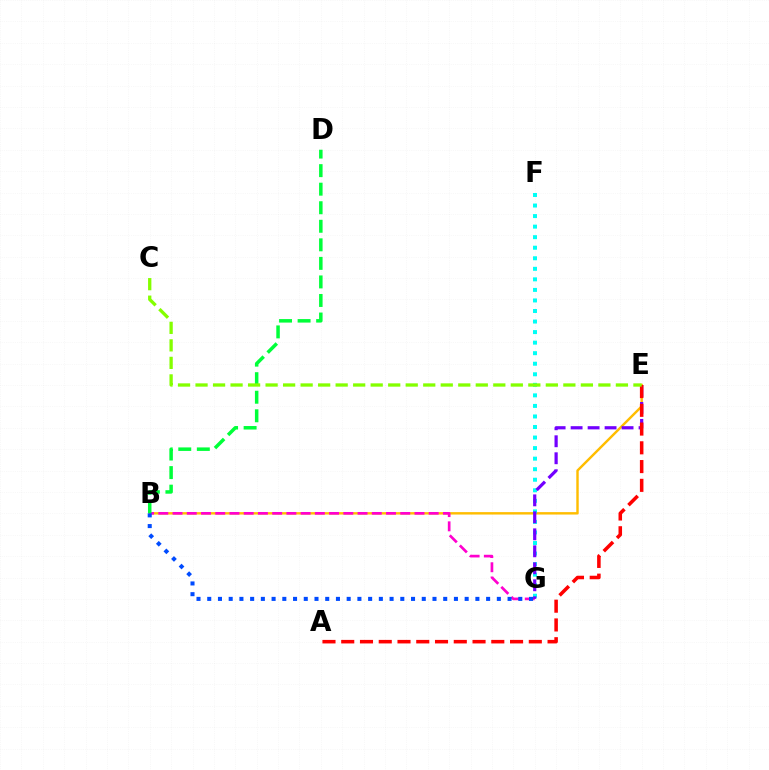{('B', 'E'): [{'color': '#ffbd00', 'line_style': 'solid', 'thickness': 1.74}], ('F', 'G'): [{'color': '#00fff6', 'line_style': 'dotted', 'thickness': 2.87}], ('B', 'G'): [{'color': '#ff00cf', 'line_style': 'dashed', 'thickness': 1.93}, {'color': '#004bff', 'line_style': 'dotted', 'thickness': 2.91}], ('E', 'G'): [{'color': '#7200ff', 'line_style': 'dashed', 'thickness': 2.31}], ('B', 'D'): [{'color': '#00ff39', 'line_style': 'dashed', 'thickness': 2.52}], ('A', 'E'): [{'color': '#ff0000', 'line_style': 'dashed', 'thickness': 2.55}], ('C', 'E'): [{'color': '#84ff00', 'line_style': 'dashed', 'thickness': 2.38}]}